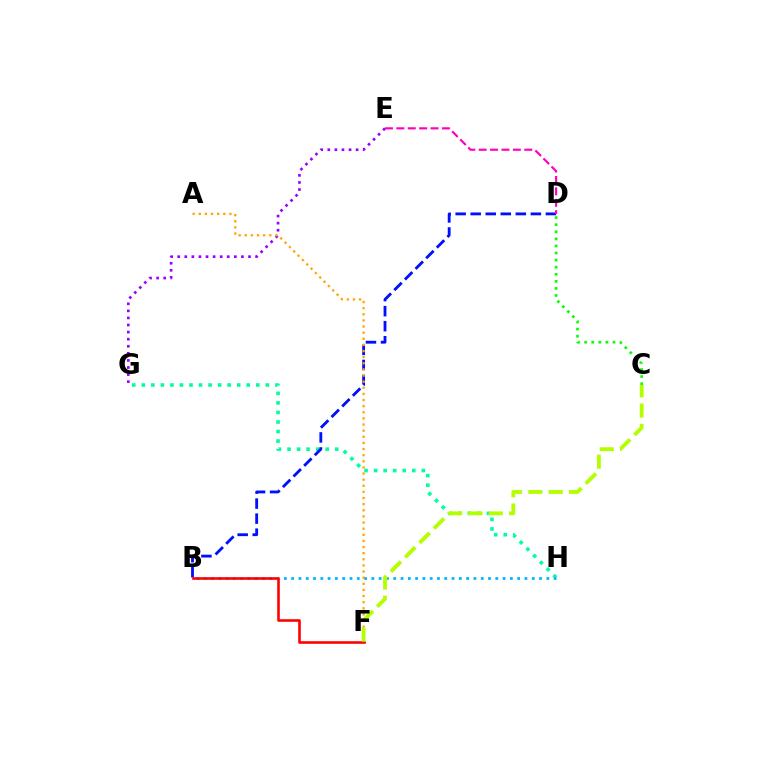{('G', 'H'): [{'color': '#00ff9d', 'line_style': 'dotted', 'thickness': 2.59}], ('B', 'D'): [{'color': '#0010ff', 'line_style': 'dashed', 'thickness': 2.04}], ('E', 'G'): [{'color': '#9b00ff', 'line_style': 'dotted', 'thickness': 1.92}], ('C', 'D'): [{'color': '#08ff00', 'line_style': 'dotted', 'thickness': 1.92}], ('B', 'H'): [{'color': '#00b5ff', 'line_style': 'dotted', 'thickness': 1.98}], ('A', 'F'): [{'color': '#ffa500', 'line_style': 'dotted', 'thickness': 1.66}], ('B', 'F'): [{'color': '#ff0000', 'line_style': 'solid', 'thickness': 1.87}], ('D', 'E'): [{'color': '#ff00bd', 'line_style': 'dashed', 'thickness': 1.55}], ('C', 'F'): [{'color': '#b3ff00', 'line_style': 'dashed', 'thickness': 2.76}]}